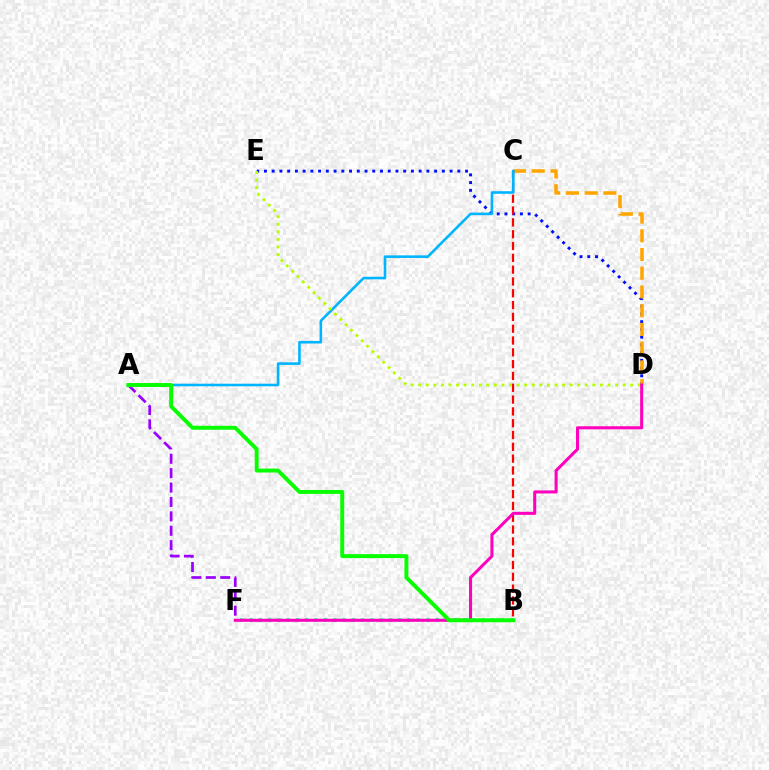{('D', 'E'): [{'color': '#0010ff', 'line_style': 'dotted', 'thickness': 2.1}, {'color': '#b3ff00', 'line_style': 'dotted', 'thickness': 2.06}], ('C', 'D'): [{'color': '#ffa500', 'line_style': 'dashed', 'thickness': 2.54}], ('A', 'F'): [{'color': '#9b00ff', 'line_style': 'dashed', 'thickness': 1.96}], ('B', 'F'): [{'color': '#00ff9d', 'line_style': 'dotted', 'thickness': 2.52}], ('B', 'C'): [{'color': '#ff0000', 'line_style': 'dashed', 'thickness': 1.6}], ('A', 'C'): [{'color': '#00b5ff', 'line_style': 'solid', 'thickness': 1.87}], ('D', 'F'): [{'color': '#ff00bd', 'line_style': 'solid', 'thickness': 2.19}], ('A', 'B'): [{'color': '#08ff00', 'line_style': 'solid', 'thickness': 2.82}]}